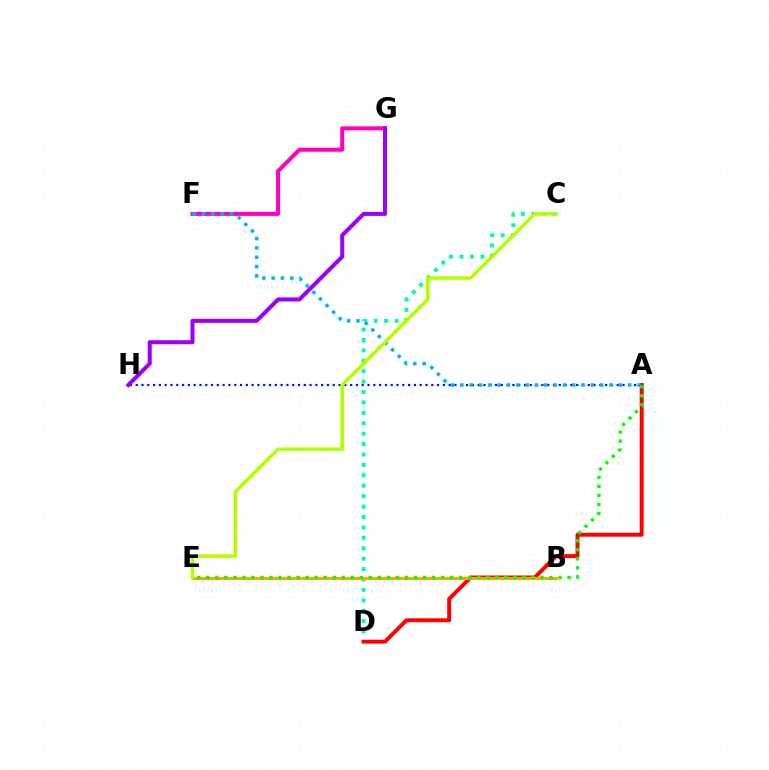{('A', 'H'): [{'color': '#0010ff', 'line_style': 'dotted', 'thickness': 1.57}], ('C', 'D'): [{'color': '#00ff9d', 'line_style': 'dotted', 'thickness': 2.83}], ('A', 'D'): [{'color': '#ff0000', 'line_style': 'solid', 'thickness': 2.84}], ('F', 'G'): [{'color': '#ff00bd', 'line_style': 'solid', 'thickness': 2.88}], ('B', 'E'): [{'color': '#ffa500', 'line_style': 'solid', 'thickness': 2.21}], ('A', 'E'): [{'color': '#08ff00', 'line_style': 'dotted', 'thickness': 2.45}], ('A', 'F'): [{'color': '#00b5ff', 'line_style': 'dotted', 'thickness': 2.53}], ('C', 'E'): [{'color': '#b3ff00', 'line_style': 'solid', 'thickness': 2.54}], ('G', 'H'): [{'color': '#9b00ff', 'line_style': 'solid', 'thickness': 2.91}]}